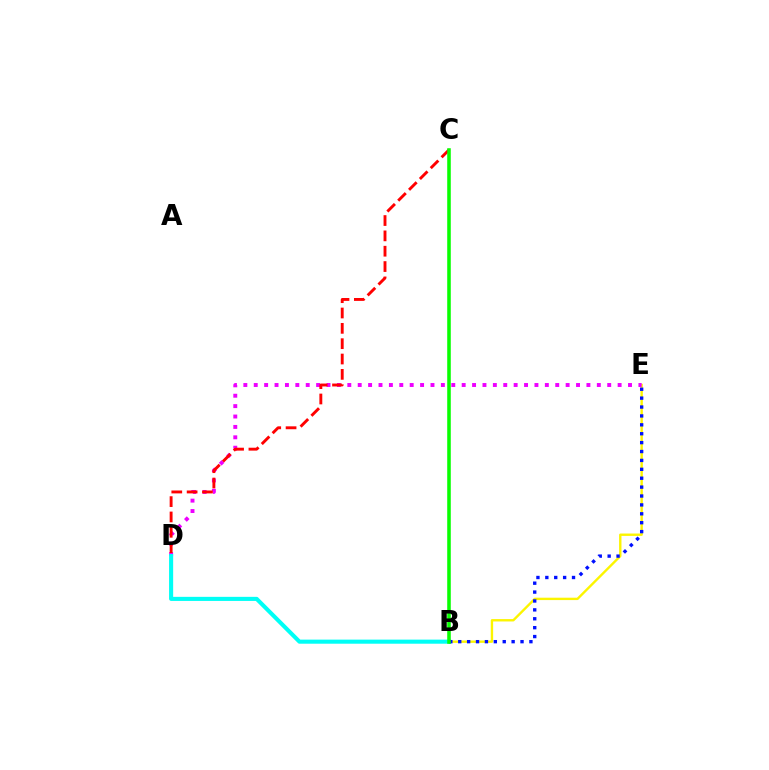{('B', 'E'): [{'color': '#fcf500', 'line_style': 'solid', 'thickness': 1.71}, {'color': '#0010ff', 'line_style': 'dotted', 'thickness': 2.42}], ('D', 'E'): [{'color': '#ee00ff', 'line_style': 'dotted', 'thickness': 2.82}], ('B', 'D'): [{'color': '#00fff6', 'line_style': 'solid', 'thickness': 2.94}], ('C', 'D'): [{'color': '#ff0000', 'line_style': 'dashed', 'thickness': 2.08}], ('B', 'C'): [{'color': '#08ff00', 'line_style': 'solid', 'thickness': 2.56}]}